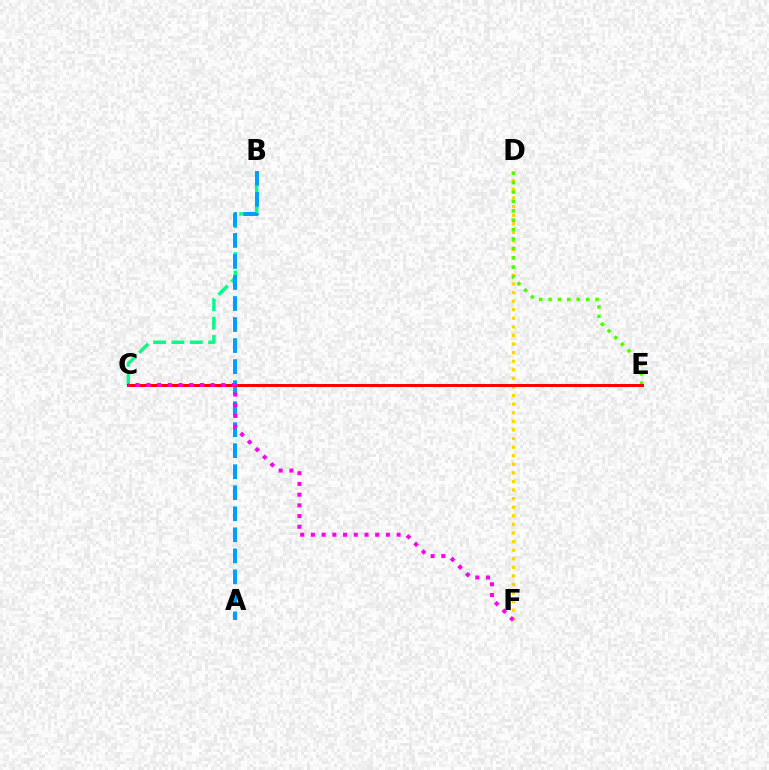{('B', 'C'): [{'color': '#00ff86', 'line_style': 'dashed', 'thickness': 2.49}], ('C', 'E'): [{'color': '#3700ff', 'line_style': 'solid', 'thickness': 2.03}, {'color': '#ff0000', 'line_style': 'solid', 'thickness': 2.14}], ('A', 'B'): [{'color': '#009eff', 'line_style': 'dashed', 'thickness': 2.86}], ('D', 'F'): [{'color': '#ffd500', 'line_style': 'dotted', 'thickness': 2.33}], ('D', 'E'): [{'color': '#4fff00', 'line_style': 'dotted', 'thickness': 2.55}], ('C', 'F'): [{'color': '#ff00ed', 'line_style': 'dotted', 'thickness': 2.91}]}